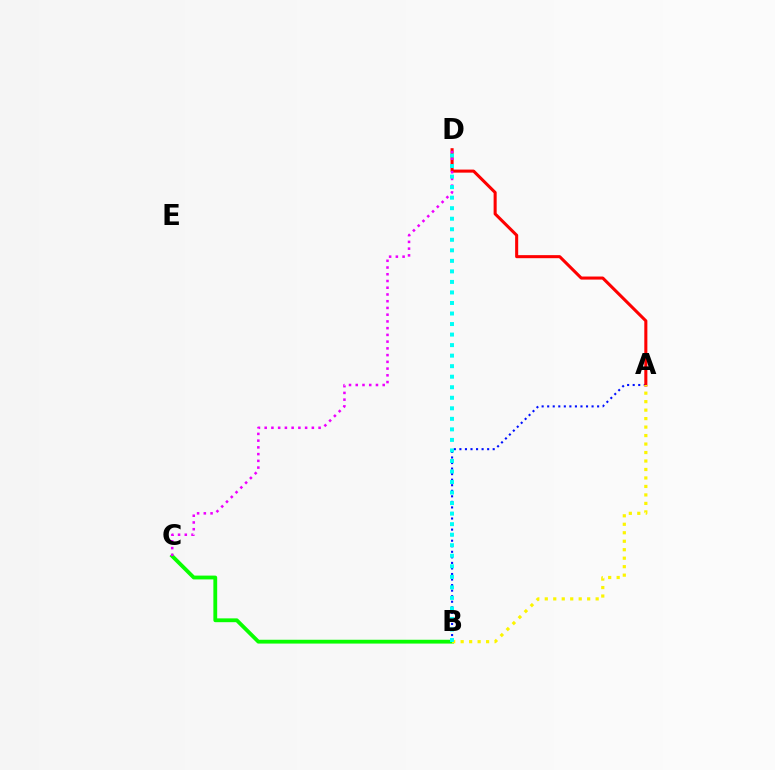{('A', 'B'): [{'color': '#0010ff', 'line_style': 'dotted', 'thickness': 1.51}, {'color': '#fcf500', 'line_style': 'dotted', 'thickness': 2.3}], ('B', 'C'): [{'color': '#08ff00', 'line_style': 'solid', 'thickness': 2.74}], ('A', 'D'): [{'color': '#ff0000', 'line_style': 'solid', 'thickness': 2.2}], ('C', 'D'): [{'color': '#ee00ff', 'line_style': 'dotted', 'thickness': 1.83}], ('B', 'D'): [{'color': '#00fff6', 'line_style': 'dotted', 'thickness': 2.86}]}